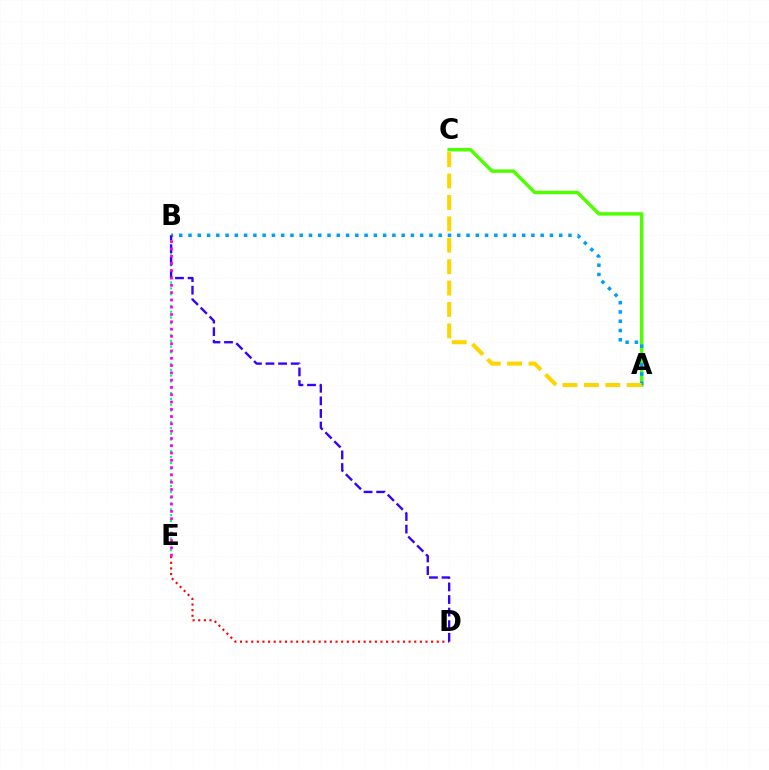{('A', 'C'): [{'color': '#4fff00', 'line_style': 'solid', 'thickness': 2.49}, {'color': '#ffd500', 'line_style': 'dashed', 'thickness': 2.91}], ('A', 'B'): [{'color': '#009eff', 'line_style': 'dotted', 'thickness': 2.52}], ('B', 'E'): [{'color': '#00ff86', 'line_style': 'dotted', 'thickness': 1.58}, {'color': '#ff00ed', 'line_style': 'dotted', 'thickness': 1.98}], ('D', 'E'): [{'color': '#ff0000', 'line_style': 'dotted', 'thickness': 1.53}], ('B', 'D'): [{'color': '#3700ff', 'line_style': 'dashed', 'thickness': 1.71}]}